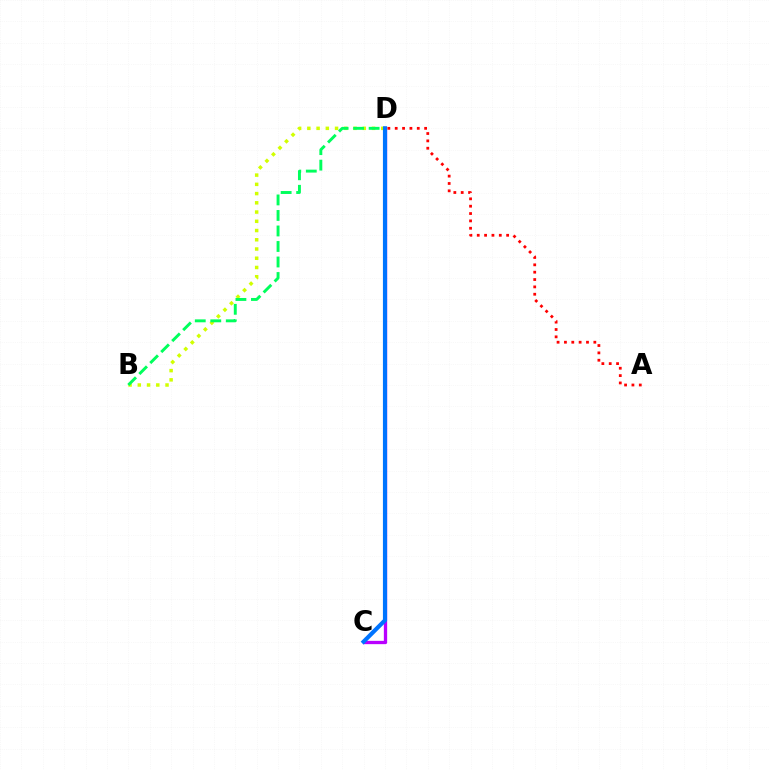{('B', 'D'): [{'color': '#d1ff00', 'line_style': 'dotted', 'thickness': 2.51}, {'color': '#00ff5c', 'line_style': 'dashed', 'thickness': 2.11}], ('C', 'D'): [{'color': '#b900ff', 'line_style': 'solid', 'thickness': 2.38}, {'color': '#0074ff', 'line_style': 'solid', 'thickness': 2.99}], ('A', 'D'): [{'color': '#ff0000', 'line_style': 'dotted', 'thickness': 2.0}]}